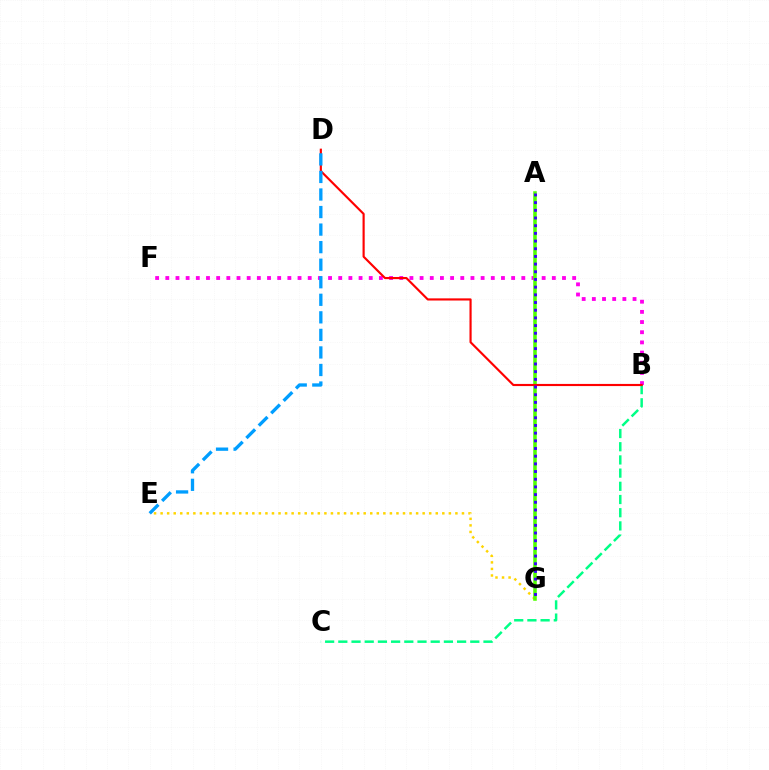{('E', 'G'): [{'color': '#ffd500', 'line_style': 'dotted', 'thickness': 1.78}], ('B', 'C'): [{'color': '#00ff86', 'line_style': 'dashed', 'thickness': 1.79}], ('B', 'F'): [{'color': '#ff00ed', 'line_style': 'dotted', 'thickness': 2.76}], ('A', 'G'): [{'color': '#4fff00', 'line_style': 'solid', 'thickness': 2.56}, {'color': '#3700ff', 'line_style': 'dotted', 'thickness': 2.09}], ('B', 'D'): [{'color': '#ff0000', 'line_style': 'solid', 'thickness': 1.55}], ('D', 'E'): [{'color': '#009eff', 'line_style': 'dashed', 'thickness': 2.38}]}